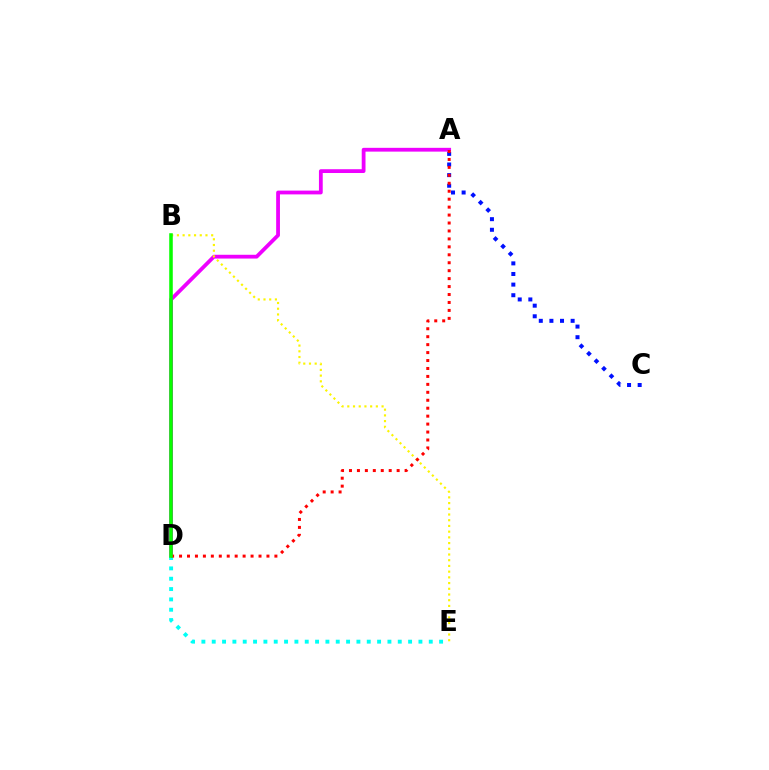{('A', 'C'): [{'color': '#0010ff', 'line_style': 'dotted', 'thickness': 2.88}], ('A', 'D'): [{'color': '#ee00ff', 'line_style': 'solid', 'thickness': 2.73}, {'color': '#ff0000', 'line_style': 'dotted', 'thickness': 2.16}], ('D', 'E'): [{'color': '#00fff6', 'line_style': 'dotted', 'thickness': 2.81}], ('B', 'E'): [{'color': '#fcf500', 'line_style': 'dotted', 'thickness': 1.55}], ('B', 'D'): [{'color': '#08ff00', 'line_style': 'solid', 'thickness': 2.55}]}